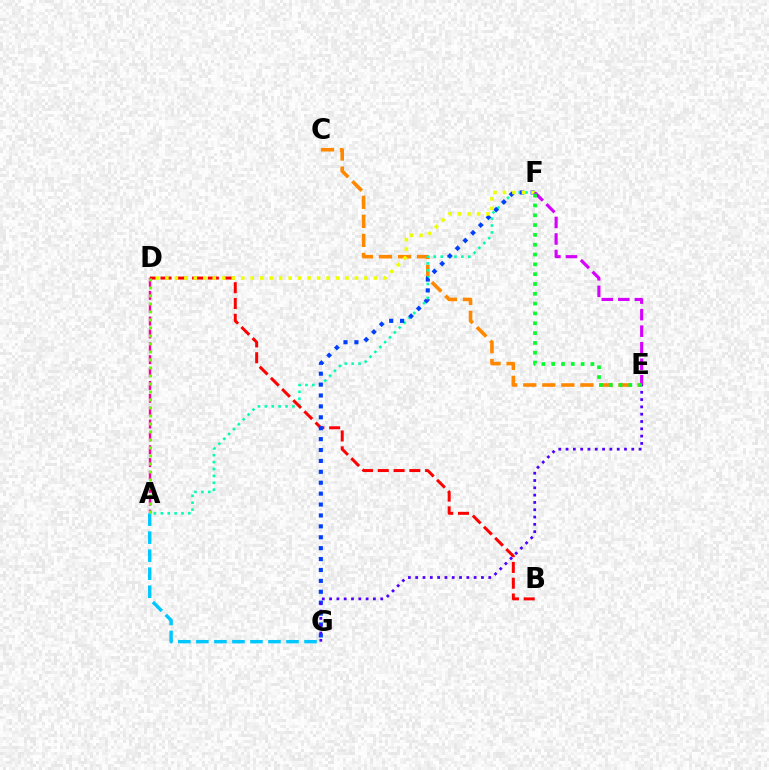{('C', 'E'): [{'color': '#ff8800', 'line_style': 'dashed', 'thickness': 2.59}], ('A', 'F'): [{'color': '#00ffaf', 'line_style': 'dotted', 'thickness': 1.87}], ('B', 'D'): [{'color': '#ff0000', 'line_style': 'dashed', 'thickness': 2.14}], ('A', 'G'): [{'color': '#00c7ff', 'line_style': 'dashed', 'thickness': 2.45}], ('F', 'G'): [{'color': '#003fff', 'line_style': 'dotted', 'thickness': 2.96}], ('A', 'D'): [{'color': '#ff00a0', 'line_style': 'dashed', 'thickness': 1.75}, {'color': '#66ff00', 'line_style': 'dotted', 'thickness': 2.17}], ('E', 'G'): [{'color': '#4f00ff', 'line_style': 'dotted', 'thickness': 1.99}], ('D', 'F'): [{'color': '#eeff00', 'line_style': 'dotted', 'thickness': 2.58}], ('E', 'F'): [{'color': '#d600ff', 'line_style': 'dashed', 'thickness': 2.24}, {'color': '#00ff27', 'line_style': 'dotted', 'thickness': 2.67}]}